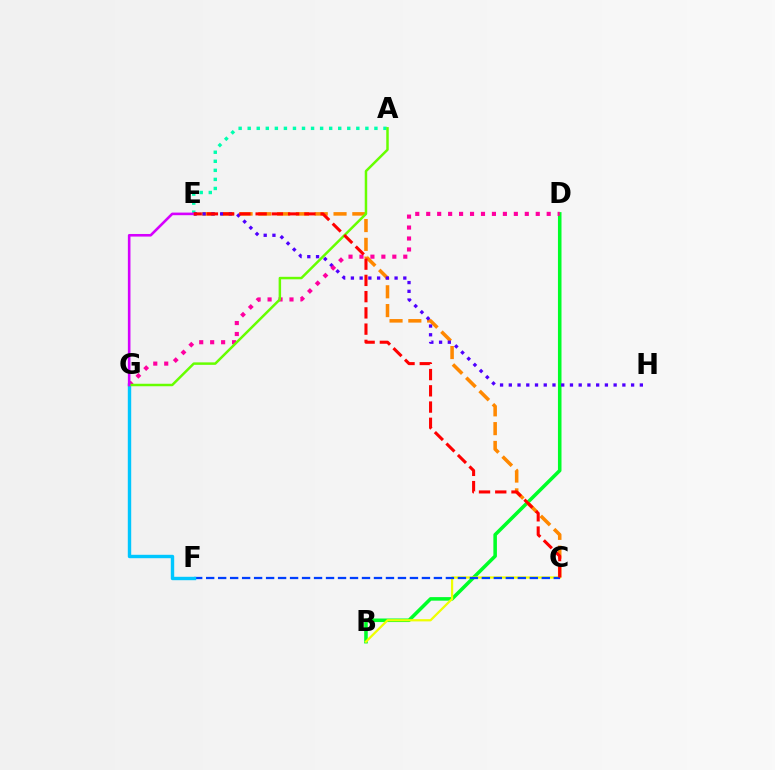{('A', 'E'): [{'color': '#00ffaf', 'line_style': 'dotted', 'thickness': 2.46}], ('B', 'D'): [{'color': '#00ff27', 'line_style': 'solid', 'thickness': 2.55}], ('C', 'E'): [{'color': '#ff8800', 'line_style': 'dashed', 'thickness': 2.55}, {'color': '#ff0000', 'line_style': 'dashed', 'thickness': 2.21}], ('E', 'H'): [{'color': '#4f00ff', 'line_style': 'dotted', 'thickness': 2.37}], ('B', 'C'): [{'color': '#eeff00', 'line_style': 'solid', 'thickness': 1.62}], ('D', 'G'): [{'color': '#ff00a0', 'line_style': 'dotted', 'thickness': 2.98}], ('C', 'F'): [{'color': '#003fff', 'line_style': 'dashed', 'thickness': 1.63}], ('F', 'G'): [{'color': '#00c7ff', 'line_style': 'solid', 'thickness': 2.45}], ('A', 'G'): [{'color': '#66ff00', 'line_style': 'solid', 'thickness': 1.79}], ('E', 'G'): [{'color': '#d600ff', 'line_style': 'solid', 'thickness': 1.87}]}